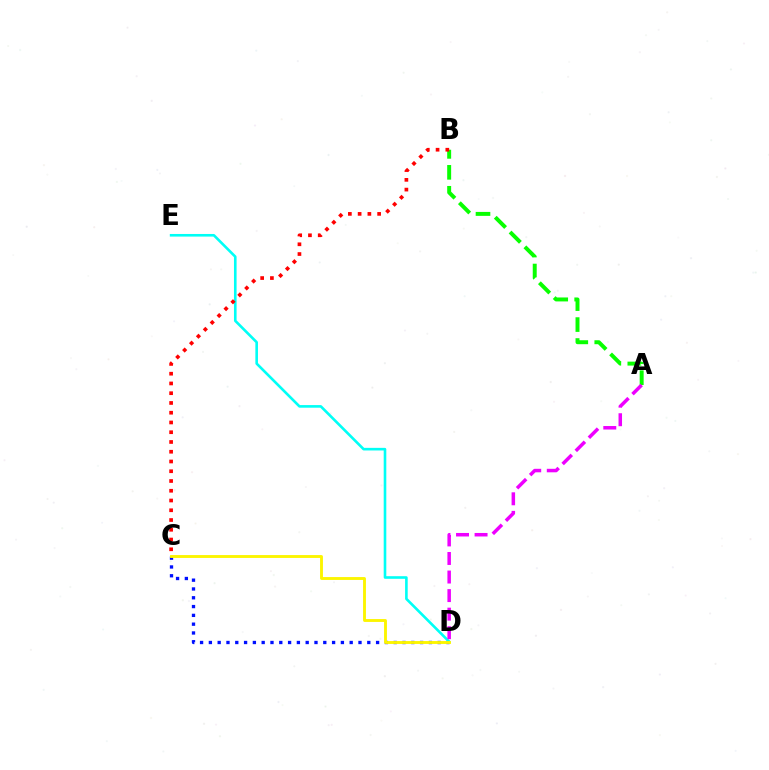{('C', 'D'): [{'color': '#0010ff', 'line_style': 'dotted', 'thickness': 2.39}, {'color': '#fcf500', 'line_style': 'solid', 'thickness': 2.07}], ('D', 'E'): [{'color': '#00fff6', 'line_style': 'solid', 'thickness': 1.88}], ('A', 'B'): [{'color': '#08ff00', 'line_style': 'dashed', 'thickness': 2.85}], ('B', 'C'): [{'color': '#ff0000', 'line_style': 'dotted', 'thickness': 2.65}], ('A', 'D'): [{'color': '#ee00ff', 'line_style': 'dashed', 'thickness': 2.52}]}